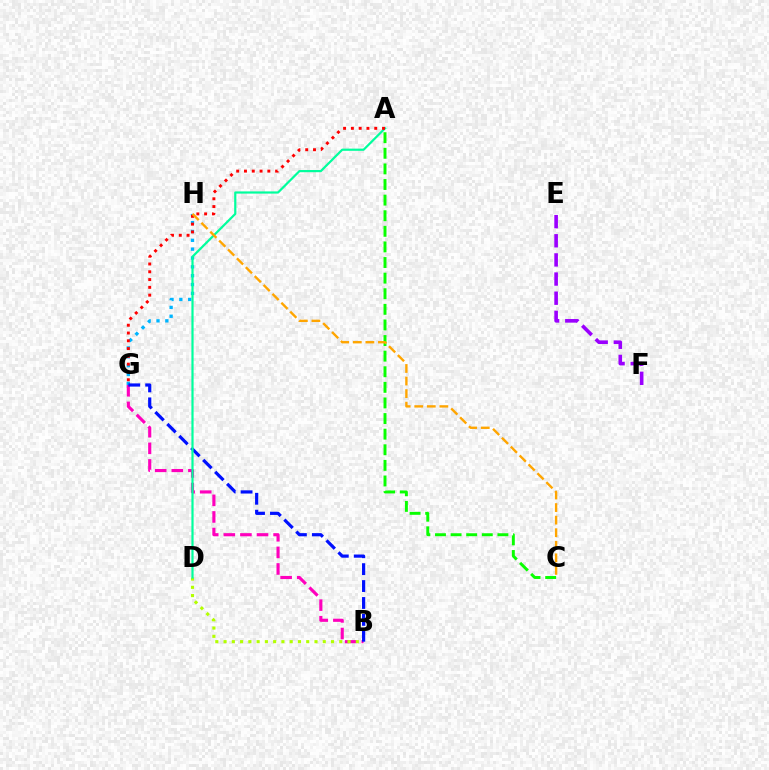{('G', 'H'): [{'color': '#00b5ff', 'line_style': 'dotted', 'thickness': 2.4}], ('B', 'G'): [{'color': '#ff00bd', 'line_style': 'dashed', 'thickness': 2.25}, {'color': '#0010ff', 'line_style': 'dashed', 'thickness': 2.3}], ('B', 'D'): [{'color': '#b3ff00', 'line_style': 'dotted', 'thickness': 2.25}], ('E', 'F'): [{'color': '#9b00ff', 'line_style': 'dashed', 'thickness': 2.6}], ('A', 'D'): [{'color': '#00ff9d', 'line_style': 'solid', 'thickness': 1.58}], ('A', 'G'): [{'color': '#ff0000', 'line_style': 'dotted', 'thickness': 2.12}], ('A', 'C'): [{'color': '#08ff00', 'line_style': 'dashed', 'thickness': 2.12}], ('C', 'H'): [{'color': '#ffa500', 'line_style': 'dashed', 'thickness': 1.71}]}